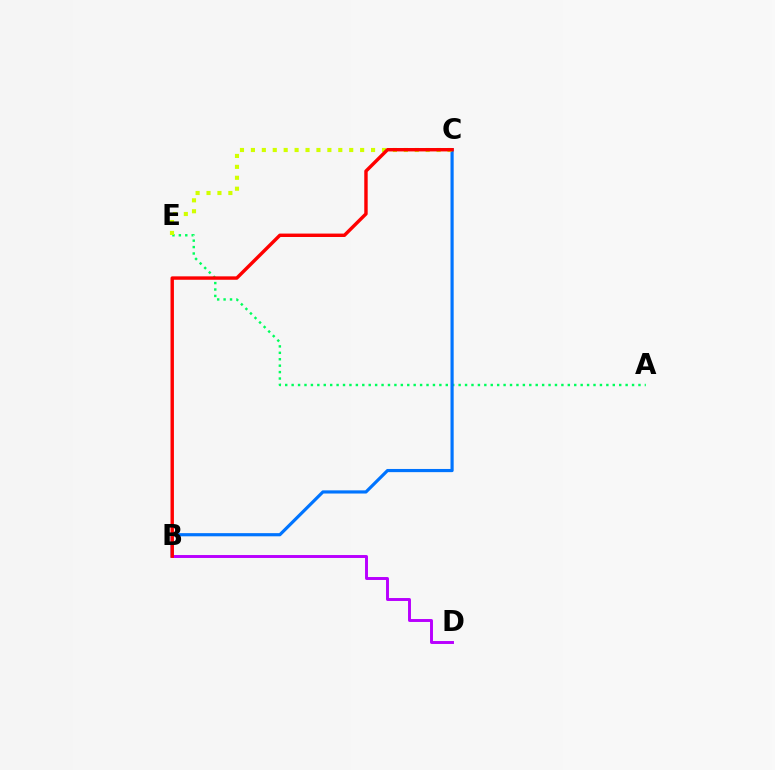{('A', 'E'): [{'color': '#00ff5c', 'line_style': 'dotted', 'thickness': 1.75}], ('B', 'C'): [{'color': '#0074ff', 'line_style': 'solid', 'thickness': 2.28}, {'color': '#ff0000', 'line_style': 'solid', 'thickness': 2.46}], ('C', 'E'): [{'color': '#d1ff00', 'line_style': 'dotted', 'thickness': 2.97}], ('B', 'D'): [{'color': '#b900ff', 'line_style': 'solid', 'thickness': 2.11}]}